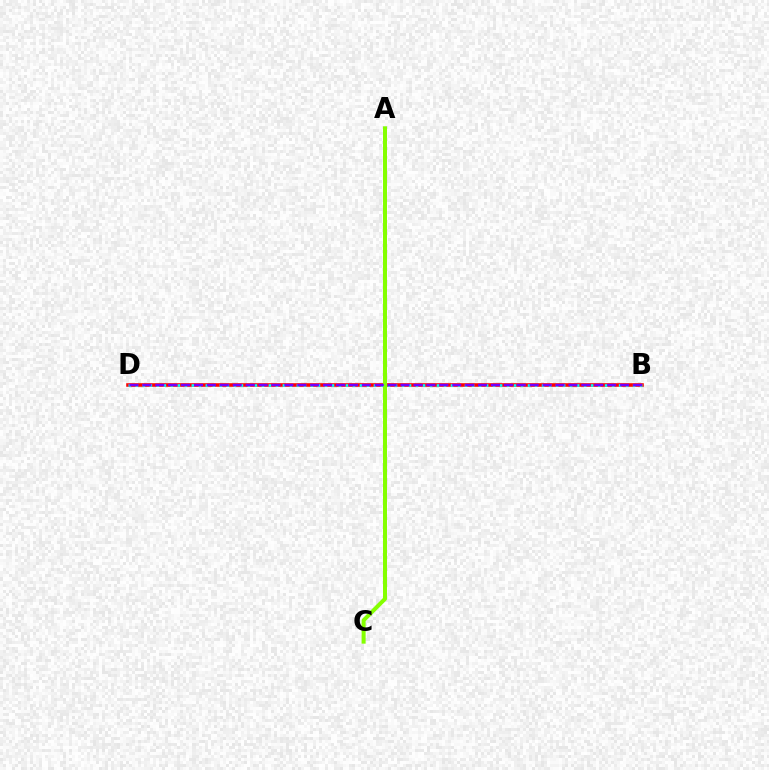{('B', 'D'): [{'color': '#ff0000', 'line_style': 'solid', 'thickness': 2.56}, {'color': '#00fff6', 'line_style': 'dotted', 'thickness': 1.9}, {'color': '#7200ff', 'line_style': 'dashed', 'thickness': 1.75}], ('A', 'C'): [{'color': '#84ff00', 'line_style': 'solid', 'thickness': 2.88}]}